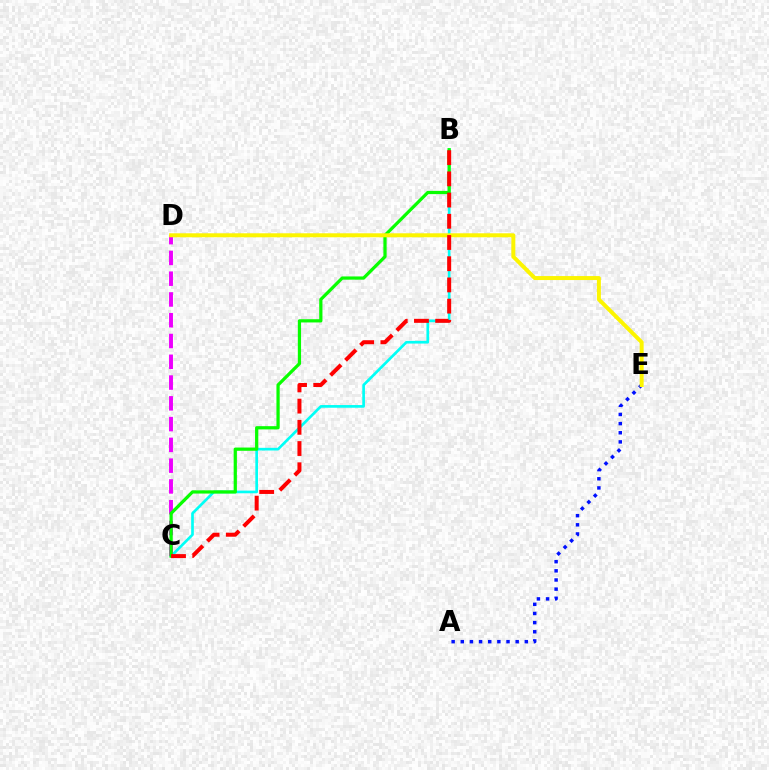{('B', 'C'): [{'color': '#00fff6', 'line_style': 'solid', 'thickness': 1.93}, {'color': '#08ff00', 'line_style': 'solid', 'thickness': 2.33}, {'color': '#ff0000', 'line_style': 'dashed', 'thickness': 2.88}], ('A', 'E'): [{'color': '#0010ff', 'line_style': 'dotted', 'thickness': 2.49}], ('C', 'D'): [{'color': '#ee00ff', 'line_style': 'dashed', 'thickness': 2.82}], ('D', 'E'): [{'color': '#fcf500', 'line_style': 'solid', 'thickness': 2.87}]}